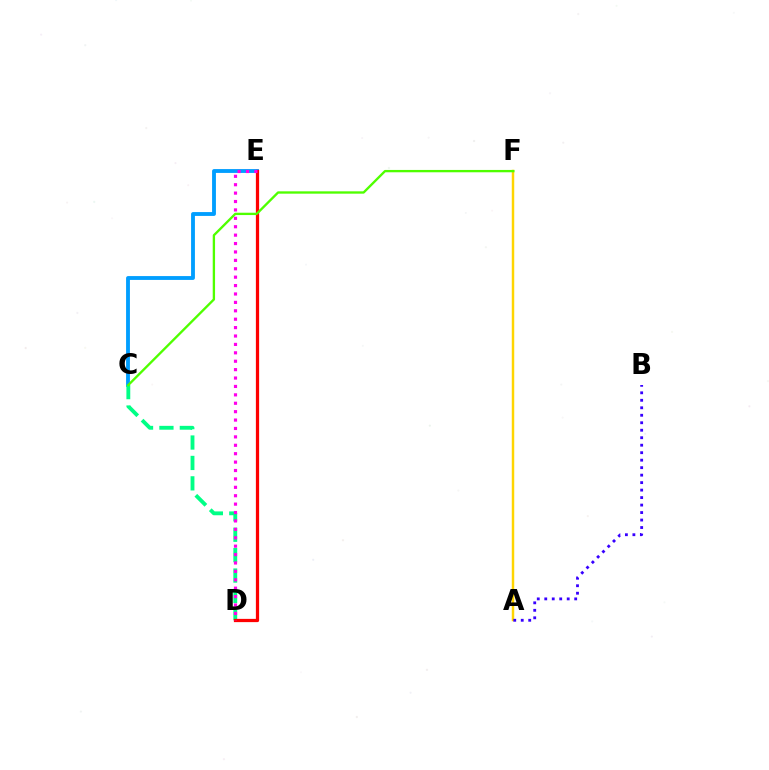{('C', 'E'): [{'color': '#009eff', 'line_style': 'solid', 'thickness': 2.77}], ('C', 'D'): [{'color': '#00ff86', 'line_style': 'dashed', 'thickness': 2.77}], ('D', 'E'): [{'color': '#ff0000', 'line_style': 'solid', 'thickness': 2.34}, {'color': '#ff00ed', 'line_style': 'dotted', 'thickness': 2.28}], ('A', 'F'): [{'color': '#ffd500', 'line_style': 'solid', 'thickness': 1.77}], ('C', 'F'): [{'color': '#4fff00', 'line_style': 'solid', 'thickness': 1.69}], ('A', 'B'): [{'color': '#3700ff', 'line_style': 'dotted', 'thickness': 2.03}]}